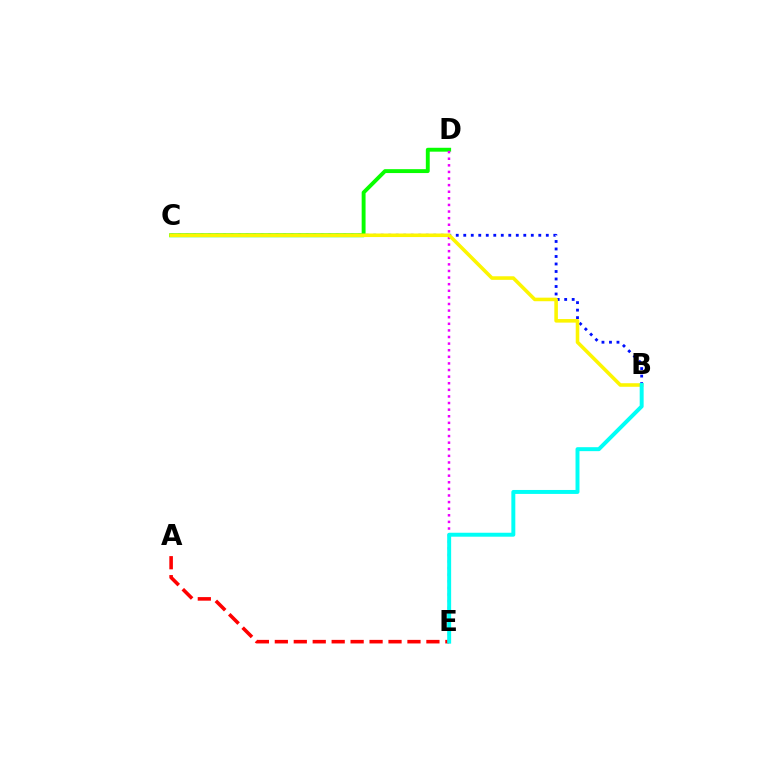{('B', 'C'): [{'color': '#0010ff', 'line_style': 'dotted', 'thickness': 2.04}, {'color': '#fcf500', 'line_style': 'solid', 'thickness': 2.57}], ('A', 'E'): [{'color': '#ff0000', 'line_style': 'dashed', 'thickness': 2.57}], ('C', 'D'): [{'color': '#08ff00', 'line_style': 'solid', 'thickness': 2.8}], ('D', 'E'): [{'color': '#ee00ff', 'line_style': 'dotted', 'thickness': 1.79}], ('B', 'E'): [{'color': '#00fff6', 'line_style': 'solid', 'thickness': 2.85}]}